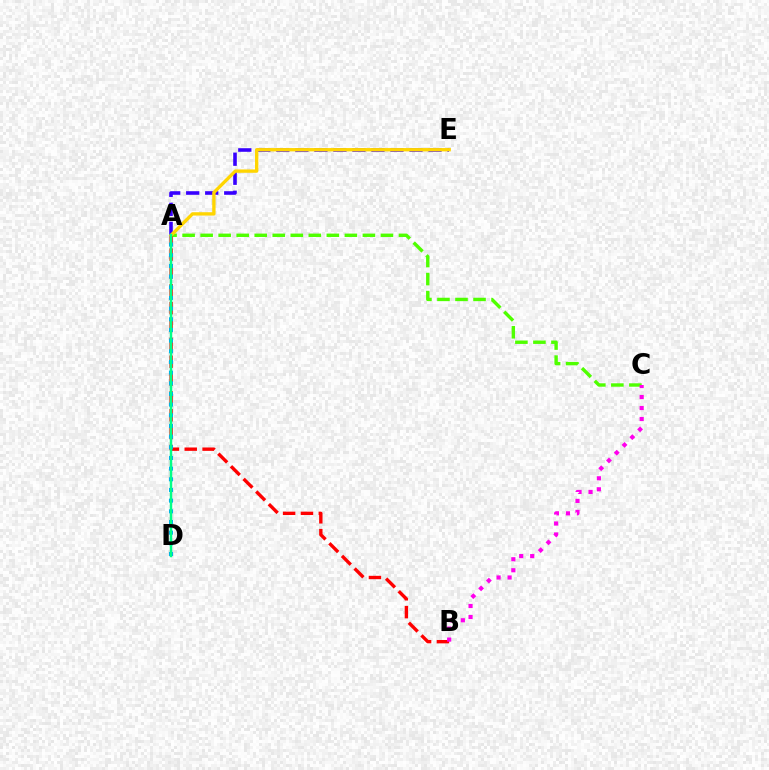{('A', 'C'): [{'color': '#4fff00', 'line_style': 'dashed', 'thickness': 2.45}], ('A', 'B'): [{'color': '#ff0000', 'line_style': 'dashed', 'thickness': 2.42}], ('A', 'D'): [{'color': '#009eff', 'line_style': 'dotted', 'thickness': 2.9}, {'color': '#00ff86', 'line_style': 'solid', 'thickness': 1.78}], ('A', 'E'): [{'color': '#3700ff', 'line_style': 'dashed', 'thickness': 2.58}, {'color': '#ffd500', 'line_style': 'solid', 'thickness': 2.4}], ('B', 'C'): [{'color': '#ff00ed', 'line_style': 'dotted', 'thickness': 2.99}]}